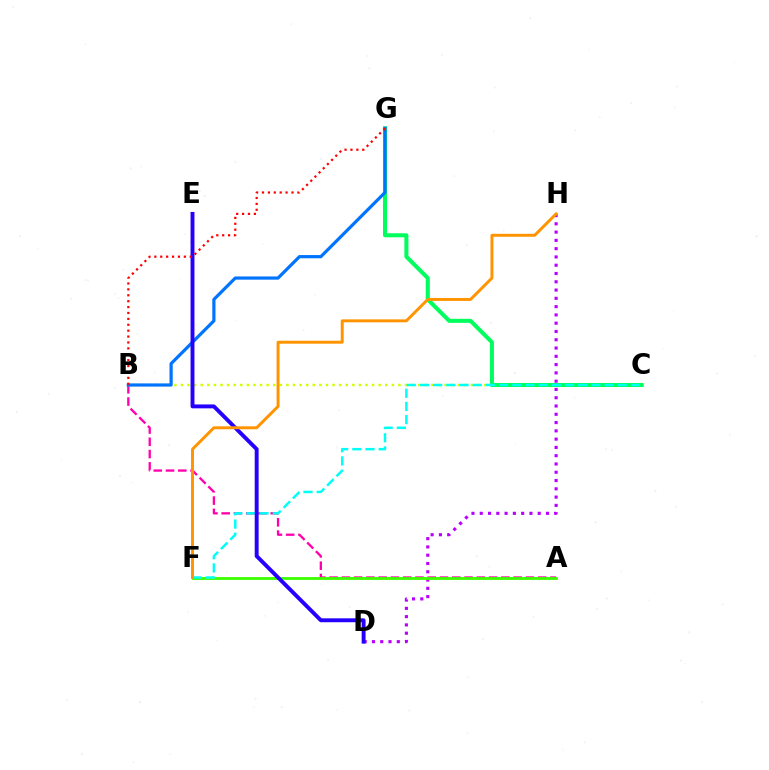{('D', 'H'): [{'color': '#b900ff', 'line_style': 'dotted', 'thickness': 2.25}], ('A', 'B'): [{'color': '#ff00ac', 'line_style': 'dashed', 'thickness': 1.67}], ('A', 'F'): [{'color': '#3dff00', 'line_style': 'solid', 'thickness': 2.04}], ('B', 'C'): [{'color': '#d1ff00', 'line_style': 'dotted', 'thickness': 1.79}], ('C', 'G'): [{'color': '#00ff5c', 'line_style': 'solid', 'thickness': 2.91}], ('B', 'G'): [{'color': '#0074ff', 'line_style': 'solid', 'thickness': 2.3}, {'color': '#ff0000', 'line_style': 'dotted', 'thickness': 1.6}], ('C', 'F'): [{'color': '#00fff6', 'line_style': 'dashed', 'thickness': 1.79}], ('D', 'E'): [{'color': '#2500ff', 'line_style': 'solid', 'thickness': 2.81}], ('F', 'H'): [{'color': '#ff9400', 'line_style': 'solid', 'thickness': 2.12}]}